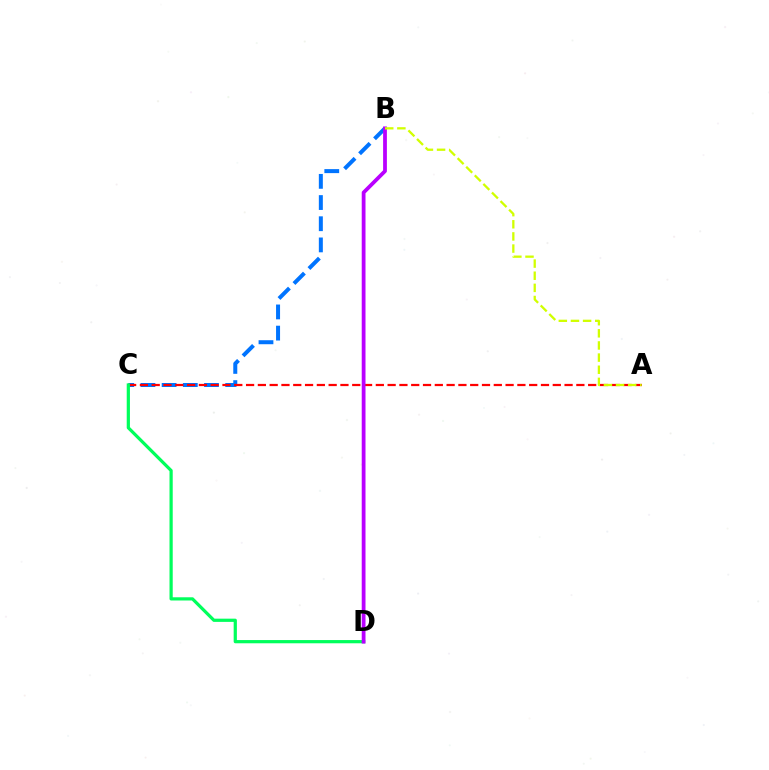{('B', 'C'): [{'color': '#0074ff', 'line_style': 'dashed', 'thickness': 2.88}], ('A', 'C'): [{'color': '#ff0000', 'line_style': 'dashed', 'thickness': 1.6}], ('C', 'D'): [{'color': '#00ff5c', 'line_style': 'solid', 'thickness': 2.32}], ('B', 'D'): [{'color': '#b900ff', 'line_style': 'solid', 'thickness': 2.72}], ('A', 'B'): [{'color': '#d1ff00', 'line_style': 'dashed', 'thickness': 1.65}]}